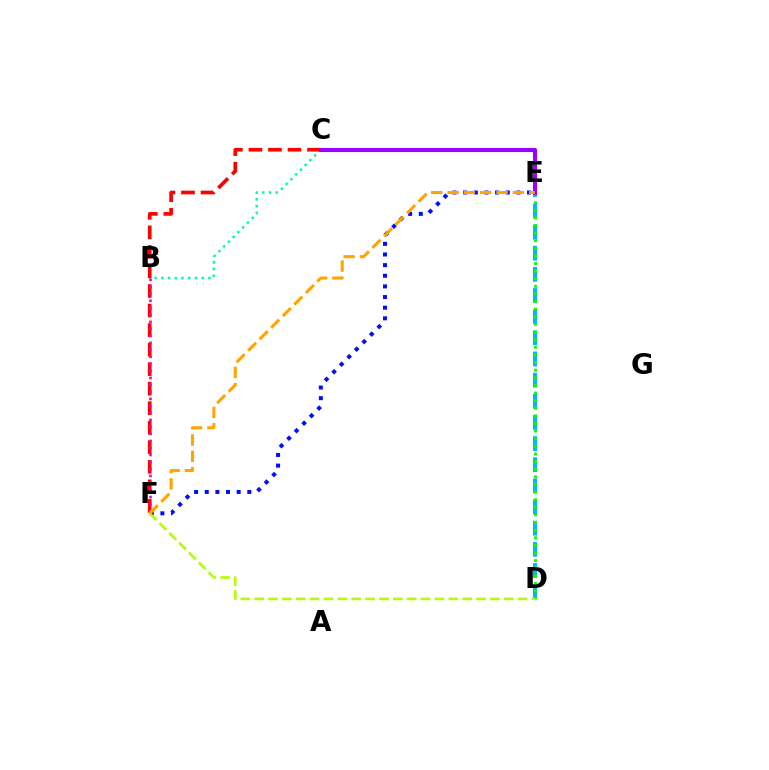{('B', 'C'): [{'color': '#00ff9d', 'line_style': 'dotted', 'thickness': 1.83}], ('E', 'F'): [{'color': '#0010ff', 'line_style': 'dotted', 'thickness': 2.89}, {'color': '#ffa500', 'line_style': 'dashed', 'thickness': 2.22}], ('C', 'F'): [{'color': '#ff0000', 'line_style': 'dashed', 'thickness': 2.65}], ('D', 'E'): [{'color': '#00b5ff', 'line_style': 'dashed', 'thickness': 2.87}, {'color': '#08ff00', 'line_style': 'dotted', 'thickness': 2.07}], ('B', 'F'): [{'color': '#ff00bd', 'line_style': 'dotted', 'thickness': 1.9}], ('C', 'E'): [{'color': '#9b00ff', 'line_style': 'solid', 'thickness': 2.93}], ('D', 'F'): [{'color': '#b3ff00', 'line_style': 'dashed', 'thickness': 1.88}]}